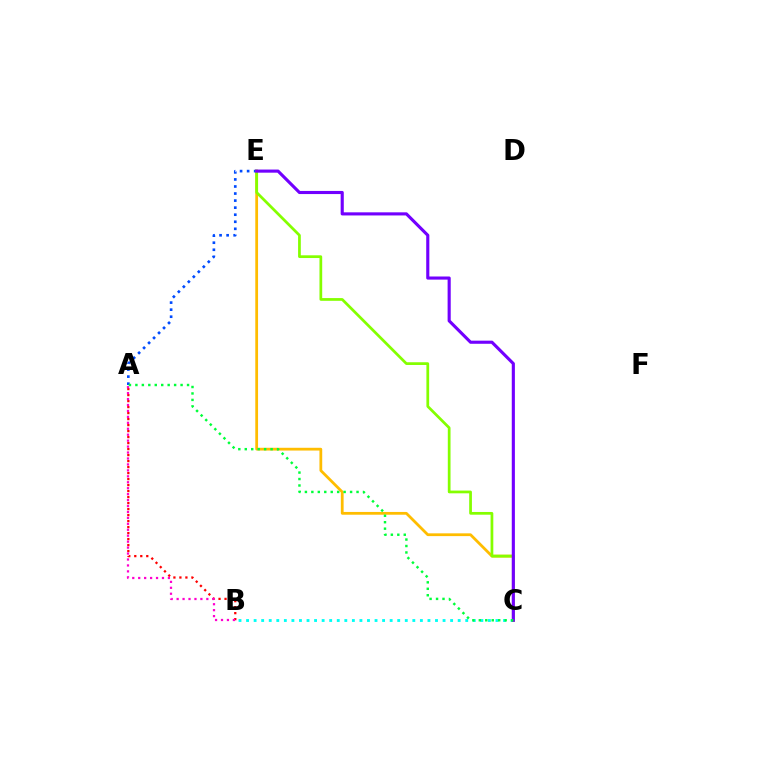{('A', 'B'): [{'color': '#ff0000', 'line_style': 'dotted', 'thickness': 1.63}, {'color': '#ff00cf', 'line_style': 'dotted', 'thickness': 1.61}], ('B', 'C'): [{'color': '#00fff6', 'line_style': 'dotted', 'thickness': 2.05}], ('A', 'E'): [{'color': '#004bff', 'line_style': 'dotted', 'thickness': 1.92}], ('C', 'E'): [{'color': '#ffbd00', 'line_style': 'solid', 'thickness': 2.0}, {'color': '#84ff00', 'line_style': 'solid', 'thickness': 1.97}, {'color': '#7200ff', 'line_style': 'solid', 'thickness': 2.25}], ('A', 'C'): [{'color': '#00ff39', 'line_style': 'dotted', 'thickness': 1.75}]}